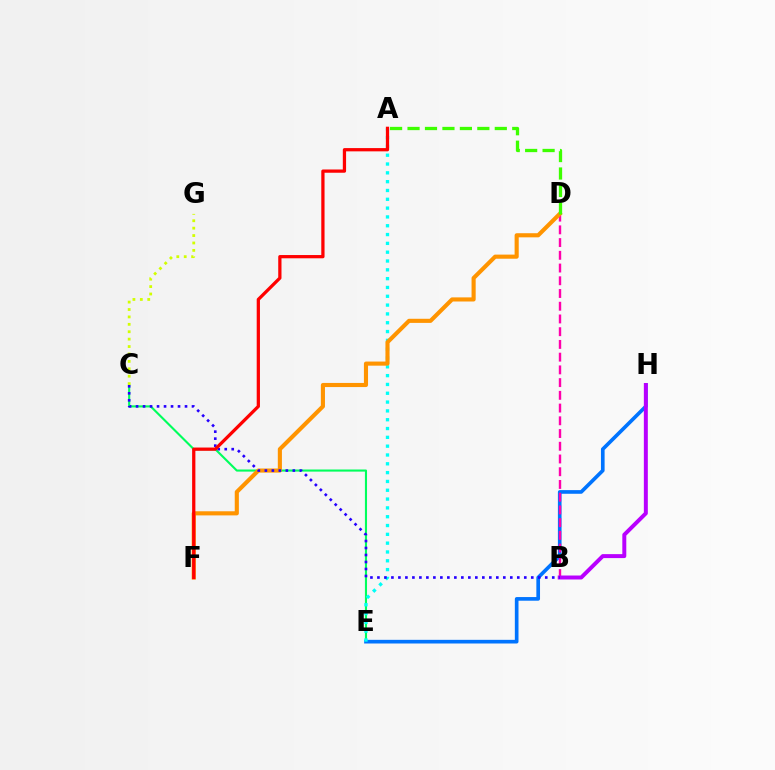{('C', 'E'): [{'color': '#00ff5c', 'line_style': 'solid', 'thickness': 1.52}], ('E', 'H'): [{'color': '#0074ff', 'line_style': 'solid', 'thickness': 2.63}], ('B', 'D'): [{'color': '#ff00ac', 'line_style': 'dashed', 'thickness': 1.73}], ('C', 'G'): [{'color': '#d1ff00', 'line_style': 'dotted', 'thickness': 2.01}], ('B', 'H'): [{'color': '#b900ff', 'line_style': 'solid', 'thickness': 2.86}], ('A', 'E'): [{'color': '#00fff6', 'line_style': 'dotted', 'thickness': 2.4}], ('D', 'F'): [{'color': '#ff9400', 'line_style': 'solid', 'thickness': 2.96}], ('B', 'C'): [{'color': '#2500ff', 'line_style': 'dotted', 'thickness': 1.9}], ('A', 'D'): [{'color': '#3dff00', 'line_style': 'dashed', 'thickness': 2.37}], ('A', 'F'): [{'color': '#ff0000', 'line_style': 'solid', 'thickness': 2.35}]}